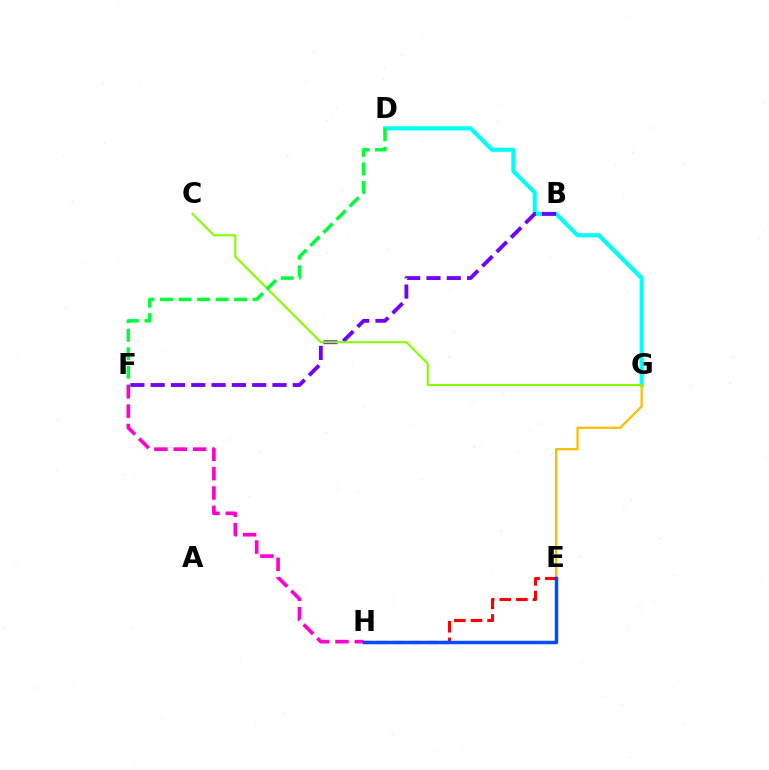{('D', 'G'): [{'color': '#00fff6', 'line_style': 'solid', 'thickness': 2.98}], ('B', 'F'): [{'color': '#7200ff', 'line_style': 'dashed', 'thickness': 2.76}], ('E', 'G'): [{'color': '#ffbd00', 'line_style': 'solid', 'thickness': 1.62}], ('E', 'H'): [{'color': '#ff0000', 'line_style': 'dashed', 'thickness': 2.26}, {'color': '#004bff', 'line_style': 'solid', 'thickness': 2.49}], ('C', 'G'): [{'color': '#84ff00', 'line_style': 'solid', 'thickness': 1.51}], ('F', 'H'): [{'color': '#ff00cf', 'line_style': 'dashed', 'thickness': 2.63}], ('D', 'F'): [{'color': '#00ff39', 'line_style': 'dashed', 'thickness': 2.51}]}